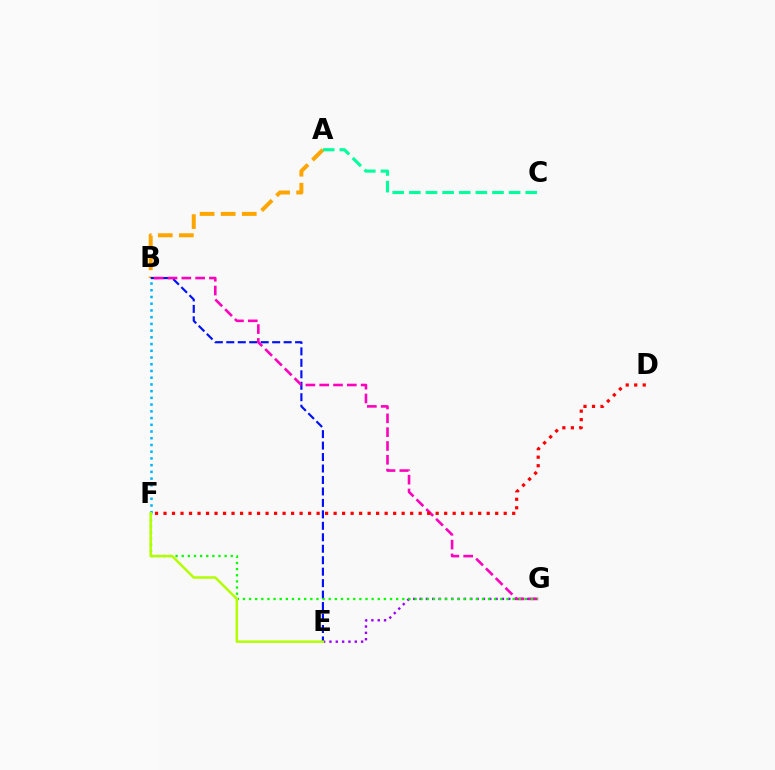{('A', 'B'): [{'color': '#ffa500', 'line_style': 'dashed', 'thickness': 2.86}], ('B', 'F'): [{'color': '#00b5ff', 'line_style': 'dotted', 'thickness': 1.83}], ('A', 'C'): [{'color': '#00ff9d', 'line_style': 'dashed', 'thickness': 2.26}], ('E', 'G'): [{'color': '#9b00ff', 'line_style': 'dotted', 'thickness': 1.72}], ('B', 'E'): [{'color': '#0010ff', 'line_style': 'dashed', 'thickness': 1.56}], ('B', 'G'): [{'color': '#ff00bd', 'line_style': 'dashed', 'thickness': 1.88}], ('F', 'G'): [{'color': '#08ff00', 'line_style': 'dotted', 'thickness': 1.67}], ('E', 'F'): [{'color': '#b3ff00', 'line_style': 'solid', 'thickness': 1.79}], ('D', 'F'): [{'color': '#ff0000', 'line_style': 'dotted', 'thickness': 2.31}]}